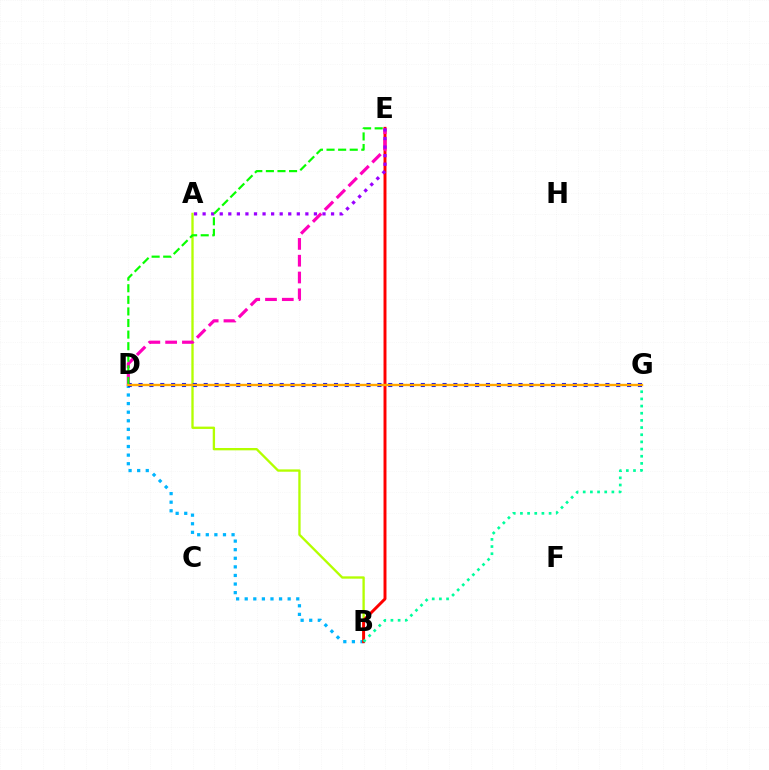{('B', 'D'): [{'color': '#00b5ff', 'line_style': 'dotted', 'thickness': 2.33}], ('A', 'B'): [{'color': '#b3ff00', 'line_style': 'solid', 'thickness': 1.68}], ('B', 'E'): [{'color': '#ff0000', 'line_style': 'solid', 'thickness': 2.12}], ('B', 'G'): [{'color': '#00ff9d', 'line_style': 'dotted', 'thickness': 1.95}], ('D', 'E'): [{'color': '#ff00bd', 'line_style': 'dashed', 'thickness': 2.28}, {'color': '#08ff00', 'line_style': 'dashed', 'thickness': 1.57}], ('A', 'E'): [{'color': '#9b00ff', 'line_style': 'dotted', 'thickness': 2.33}], ('D', 'G'): [{'color': '#0010ff', 'line_style': 'dotted', 'thickness': 2.95}, {'color': '#ffa500', 'line_style': 'solid', 'thickness': 1.69}]}